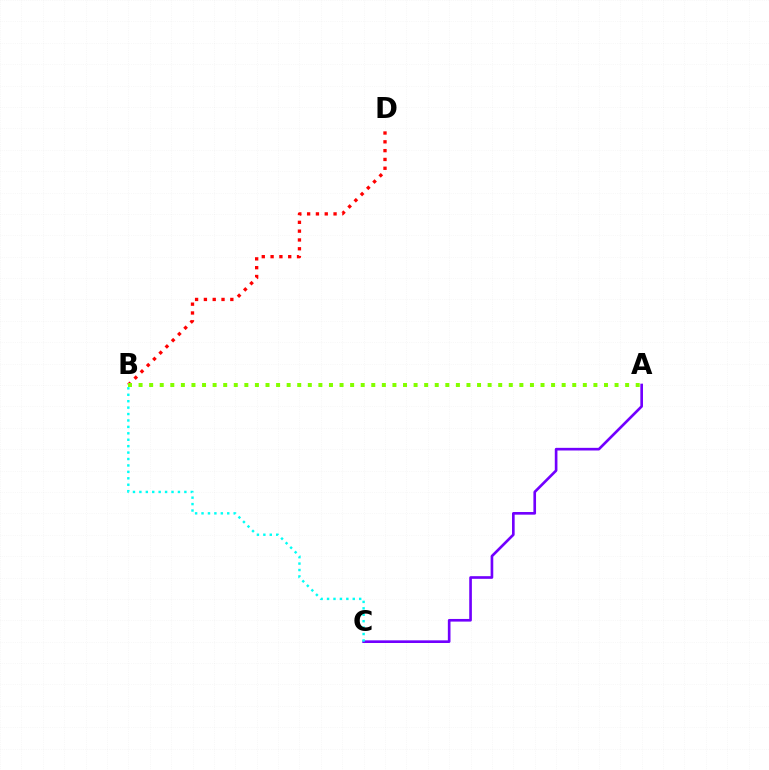{('B', 'D'): [{'color': '#ff0000', 'line_style': 'dotted', 'thickness': 2.39}], ('A', 'B'): [{'color': '#84ff00', 'line_style': 'dotted', 'thickness': 2.87}], ('A', 'C'): [{'color': '#7200ff', 'line_style': 'solid', 'thickness': 1.91}], ('B', 'C'): [{'color': '#00fff6', 'line_style': 'dotted', 'thickness': 1.75}]}